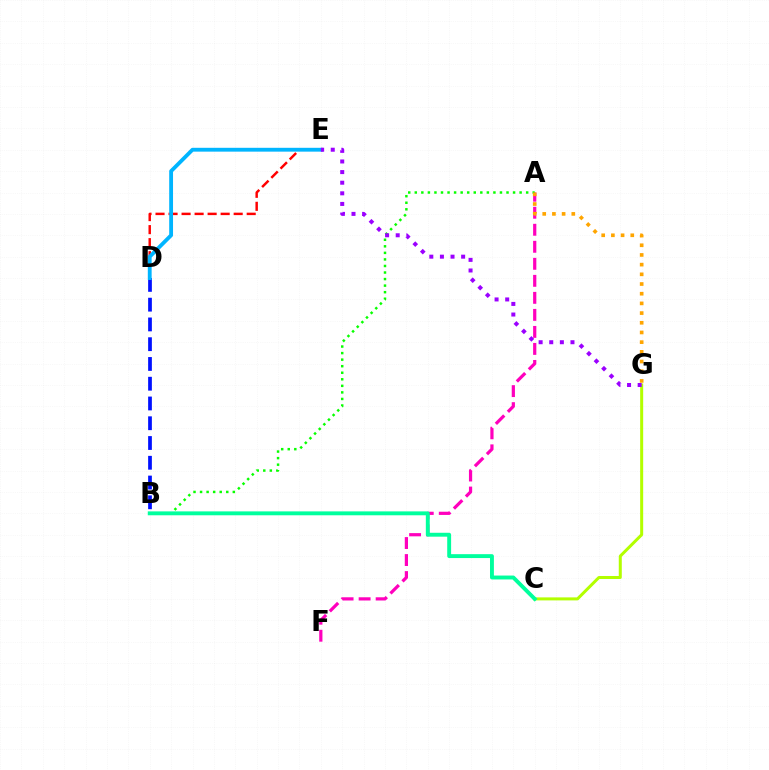{('B', 'D'): [{'color': '#0010ff', 'line_style': 'dashed', 'thickness': 2.68}], ('A', 'F'): [{'color': '#ff00bd', 'line_style': 'dashed', 'thickness': 2.31}], ('D', 'E'): [{'color': '#ff0000', 'line_style': 'dashed', 'thickness': 1.77}, {'color': '#00b5ff', 'line_style': 'solid', 'thickness': 2.76}], ('C', 'G'): [{'color': '#b3ff00', 'line_style': 'solid', 'thickness': 2.17}], ('A', 'B'): [{'color': '#08ff00', 'line_style': 'dotted', 'thickness': 1.78}], ('A', 'G'): [{'color': '#ffa500', 'line_style': 'dotted', 'thickness': 2.63}], ('B', 'C'): [{'color': '#00ff9d', 'line_style': 'solid', 'thickness': 2.81}], ('E', 'G'): [{'color': '#9b00ff', 'line_style': 'dotted', 'thickness': 2.88}]}